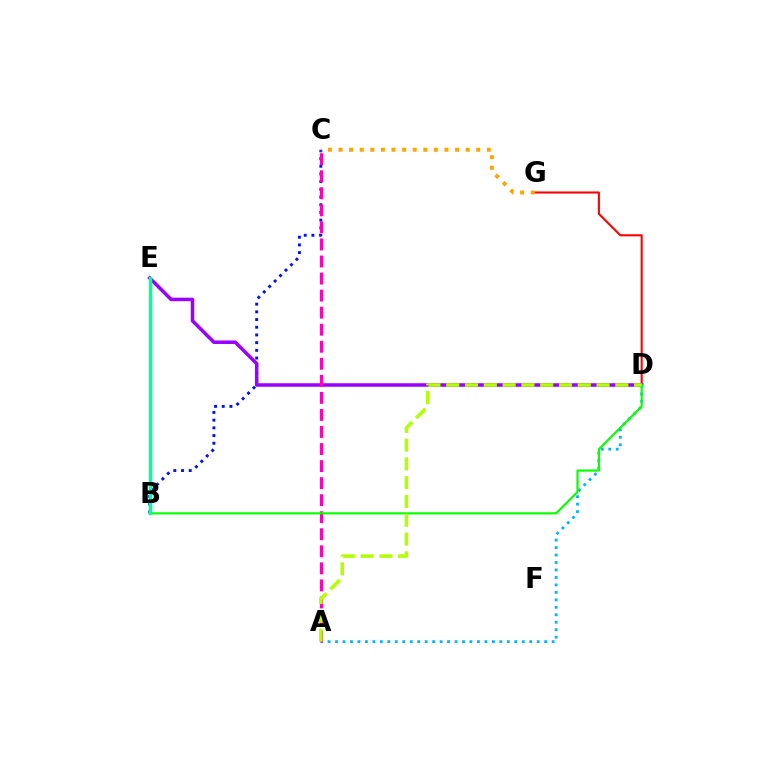{('B', 'C'): [{'color': '#0010ff', 'line_style': 'dotted', 'thickness': 2.09}], ('D', 'G'): [{'color': '#ff0000', 'line_style': 'solid', 'thickness': 1.5}], ('D', 'E'): [{'color': '#9b00ff', 'line_style': 'solid', 'thickness': 2.54}], ('A', 'D'): [{'color': '#00b5ff', 'line_style': 'dotted', 'thickness': 2.03}, {'color': '#b3ff00', 'line_style': 'dashed', 'thickness': 2.55}], ('A', 'C'): [{'color': '#ff00bd', 'line_style': 'dashed', 'thickness': 2.32}], ('B', 'D'): [{'color': '#08ff00', 'line_style': 'solid', 'thickness': 1.57}], ('B', 'E'): [{'color': '#00ff9d', 'line_style': 'solid', 'thickness': 2.5}], ('C', 'G'): [{'color': '#ffa500', 'line_style': 'dotted', 'thickness': 2.88}]}